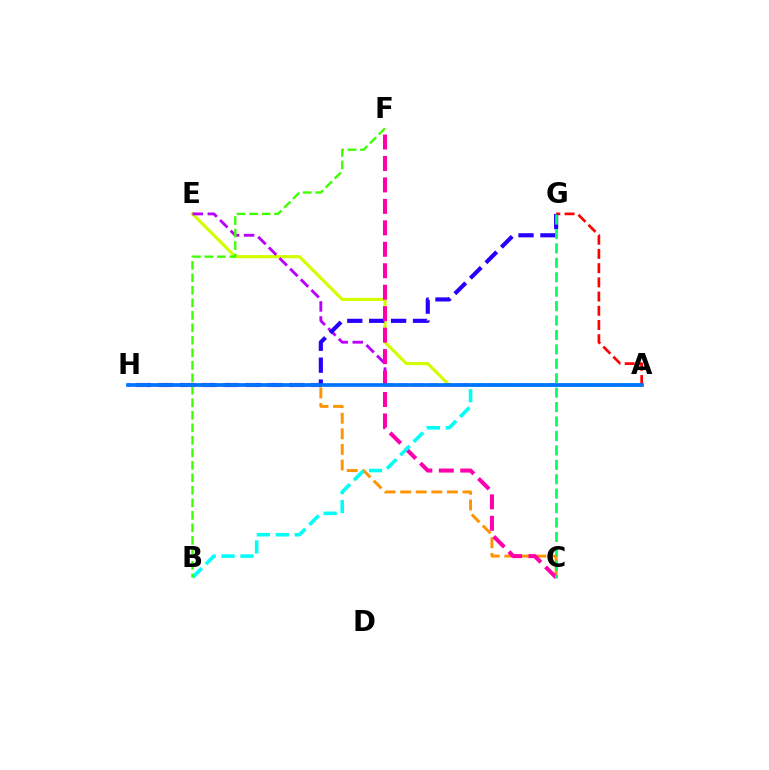{('A', 'E'): [{'color': '#d1ff00', 'line_style': 'solid', 'thickness': 2.27}, {'color': '#b900ff', 'line_style': 'dashed', 'thickness': 2.04}], ('A', 'G'): [{'color': '#ff0000', 'line_style': 'dashed', 'thickness': 1.93}], ('G', 'H'): [{'color': '#2500ff', 'line_style': 'dashed', 'thickness': 2.98}], ('C', 'H'): [{'color': '#ff9400', 'line_style': 'dashed', 'thickness': 2.12}], ('C', 'F'): [{'color': '#ff00ac', 'line_style': 'dashed', 'thickness': 2.92}], ('C', 'G'): [{'color': '#00ff5c', 'line_style': 'dashed', 'thickness': 1.96}], ('A', 'B'): [{'color': '#00fff6', 'line_style': 'dashed', 'thickness': 2.57}], ('B', 'F'): [{'color': '#3dff00', 'line_style': 'dashed', 'thickness': 1.7}], ('A', 'H'): [{'color': '#0074ff', 'line_style': 'solid', 'thickness': 2.66}]}